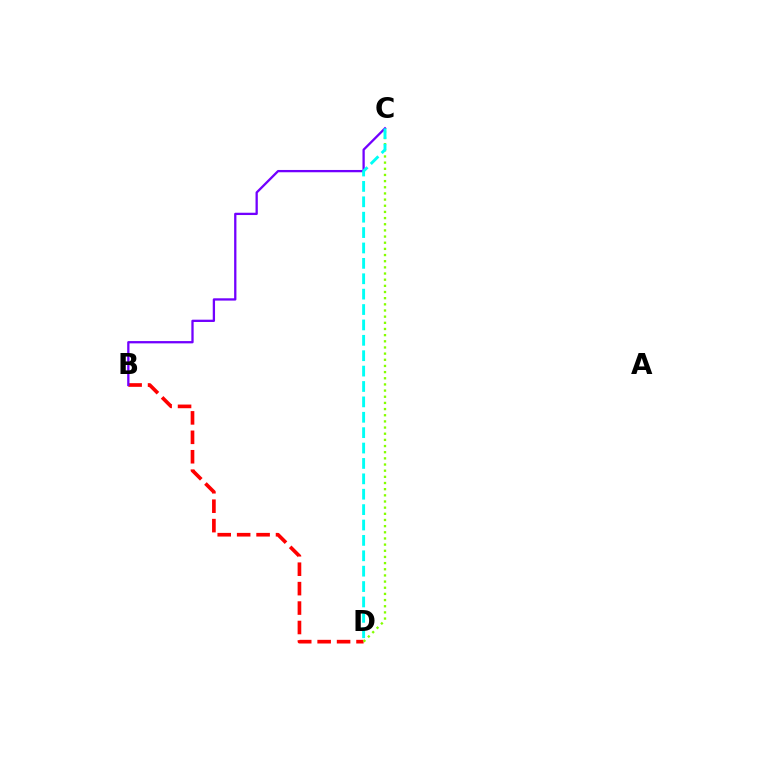{('B', 'D'): [{'color': '#ff0000', 'line_style': 'dashed', 'thickness': 2.64}], ('C', 'D'): [{'color': '#84ff00', 'line_style': 'dotted', 'thickness': 1.67}, {'color': '#00fff6', 'line_style': 'dashed', 'thickness': 2.09}], ('B', 'C'): [{'color': '#7200ff', 'line_style': 'solid', 'thickness': 1.65}]}